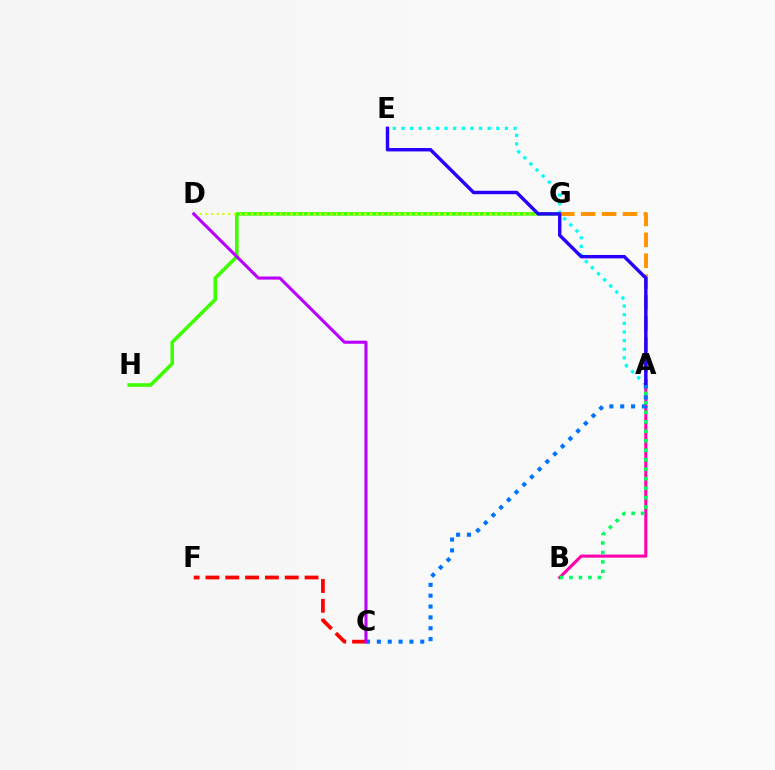{('G', 'H'): [{'color': '#3dff00', 'line_style': 'solid', 'thickness': 2.58}], ('A', 'E'): [{'color': '#00fff6', 'line_style': 'dotted', 'thickness': 2.34}, {'color': '#2500ff', 'line_style': 'solid', 'thickness': 2.45}], ('A', 'B'): [{'color': '#ff00ac', 'line_style': 'solid', 'thickness': 2.23}, {'color': '#00ff5c', 'line_style': 'dotted', 'thickness': 2.57}], ('D', 'G'): [{'color': '#d1ff00', 'line_style': 'dotted', 'thickness': 1.54}], ('A', 'G'): [{'color': '#ff9400', 'line_style': 'dashed', 'thickness': 2.84}], ('A', 'C'): [{'color': '#0074ff', 'line_style': 'dotted', 'thickness': 2.95}], ('C', 'F'): [{'color': '#ff0000', 'line_style': 'dashed', 'thickness': 2.69}], ('C', 'D'): [{'color': '#b900ff', 'line_style': 'solid', 'thickness': 2.22}]}